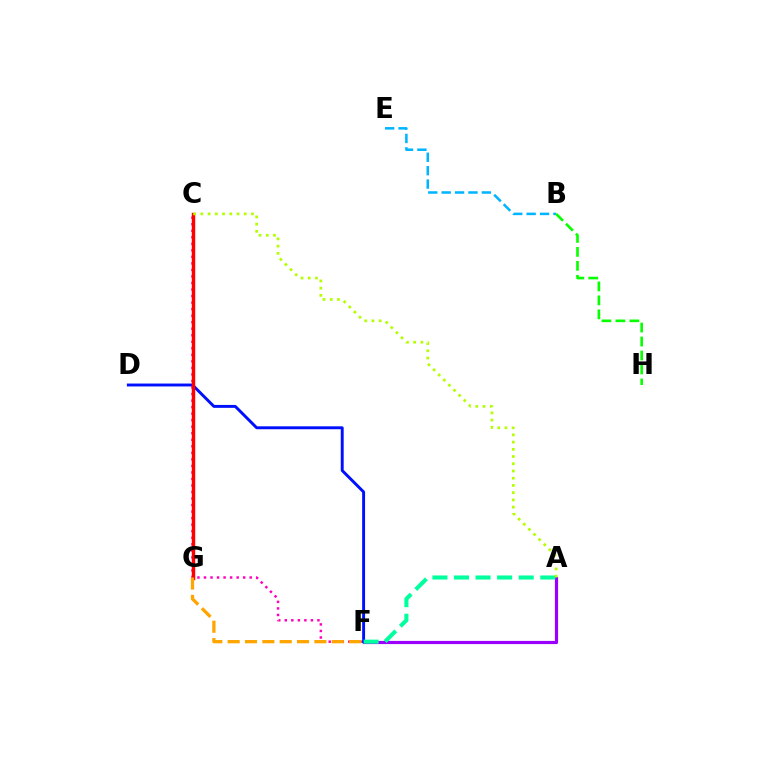{('B', 'E'): [{'color': '#00b5ff', 'line_style': 'dashed', 'thickness': 1.82}], ('A', 'F'): [{'color': '#9b00ff', 'line_style': 'solid', 'thickness': 2.29}, {'color': '#00ff9d', 'line_style': 'dashed', 'thickness': 2.93}], ('C', 'F'): [{'color': '#ff00bd', 'line_style': 'dotted', 'thickness': 1.77}], ('D', 'F'): [{'color': '#0010ff', 'line_style': 'solid', 'thickness': 2.1}], ('B', 'H'): [{'color': '#08ff00', 'line_style': 'dashed', 'thickness': 1.9}], ('C', 'G'): [{'color': '#ff0000', 'line_style': 'solid', 'thickness': 2.48}], ('A', 'C'): [{'color': '#b3ff00', 'line_style': 'dotted', 'thickness': 1.96}], ('F', 'G'): [{'color': '#ffa500', 'line_style': 'dashed', 'thickness': 2.36}]}